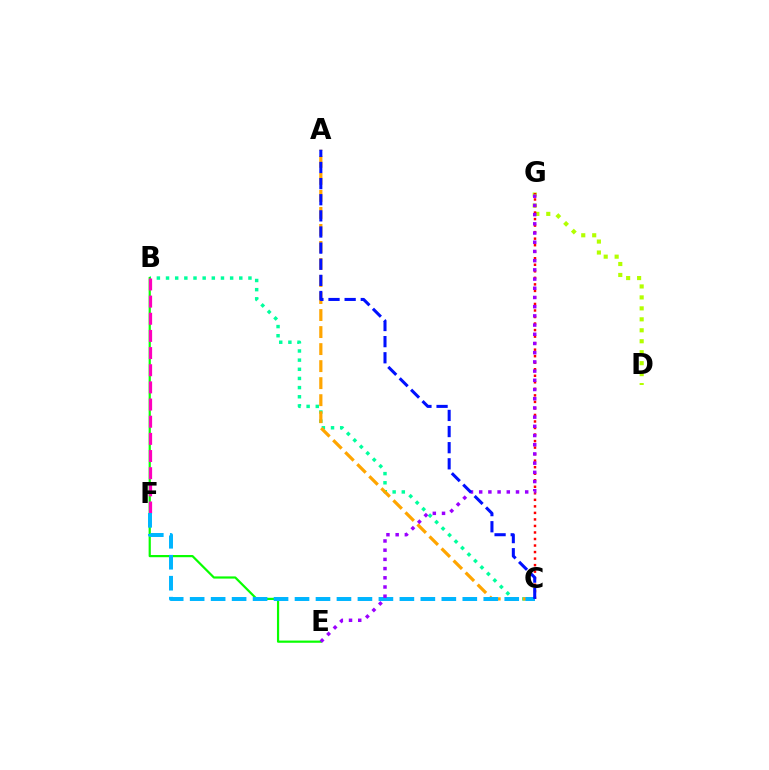{('B', 'C'): [{'color': '#00ff9d', 'line_style': 'dotted', 'thickness': 2.49}], ('B', 'E'): [{'color': '#08ff00', 'line_style': 'solid', 'thickness': 1.58}], ('B', 'F'): [{'color': '#ff00bd', 'line_style': 'dashed', 'thickness': 2.33}], ('D', 'G'): [{'color': '#b3ff00', 'line_style': 'dotted', 'thickness': 2.98}], ('A', 'C'): [{'color': '#ffa500', 'line_style': 'dashed', 'thickness': 2.31}, {'color': '#0010ff', 'line_style': 'dashed', 'thickness': 2.19}], ('C', 'G'): [{'color': '#ff0000', 'line_style': 'dotted', 'thickness': 1.77}], ('C', 'F'): [{'color': '#00b5ff', 'line_style': 'dashed', 'thickness': 2.85}], ('E', 'G'): [{'color': '#9b00ff', 'line_style': 'dotted', 'thickness': 2.5}]}